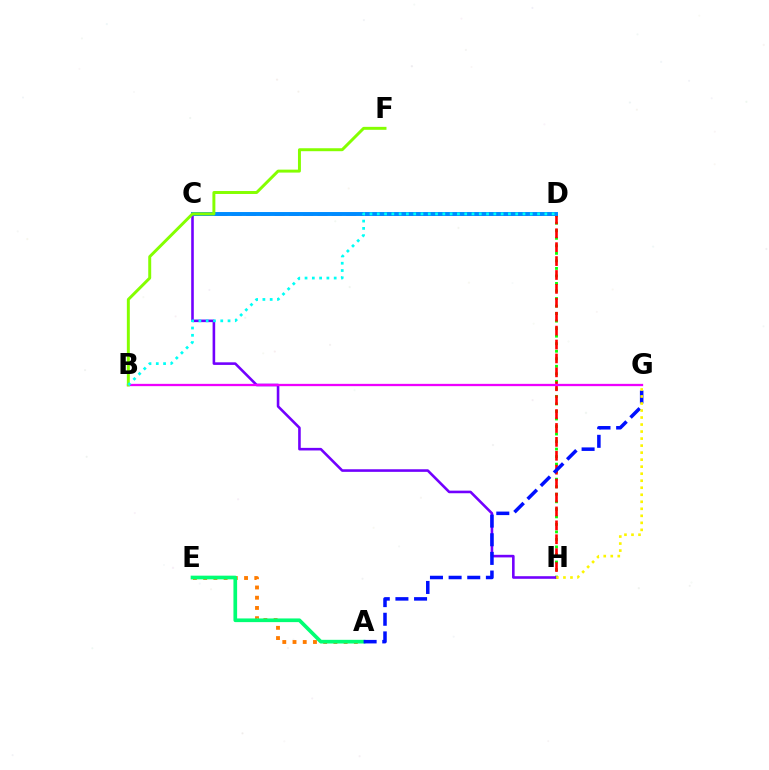{('C', 'D'): [{'color': '#ff0094', 'line_style': 'dashed', 'thickness': 1.94}, {'color': '#008cff', 'line_style': 'solid', 'thickness': 2.83}], ('D', 'H'): [{'color': '#08ff00', 'line_style': 'dotted', 'thickness': 2.05}, {'color': '#ff0000', 'line_style': 'dashed', 'thickness': 1.89}], ('A', 'E'): [{'color': '#ff7c00', 'line_style': 'dotted', 'thickness': 2.78}, {'color': '#00ff74', 'line_style': 'solid', 'thickness': 2.65}], ('C', 'H'): [{'color': '#7200ff', 'line_style': 'solid', 'thickness': 1.87}], ('B', 'G'): [{'color': '#ee00ff', 'line_style': 'solid', 'thickness': 1.65}], ('B', 'F'): [{'color': '#84ff00', 'line_style': 'solid', 'thickness': 2.13}], ('B', 'D'): [{'color': '#00fff6', 'line_style': 'dotted', 'thickness': 1.98}], ('A', 'G'): [{'color': '#0010ff', 'line_style': 'dashed', 'thickness': 2.53}], ('G', 'H'): [{'color': '#fcf500', 'line_style': 'dotted', 'thickness': 1.91}]}